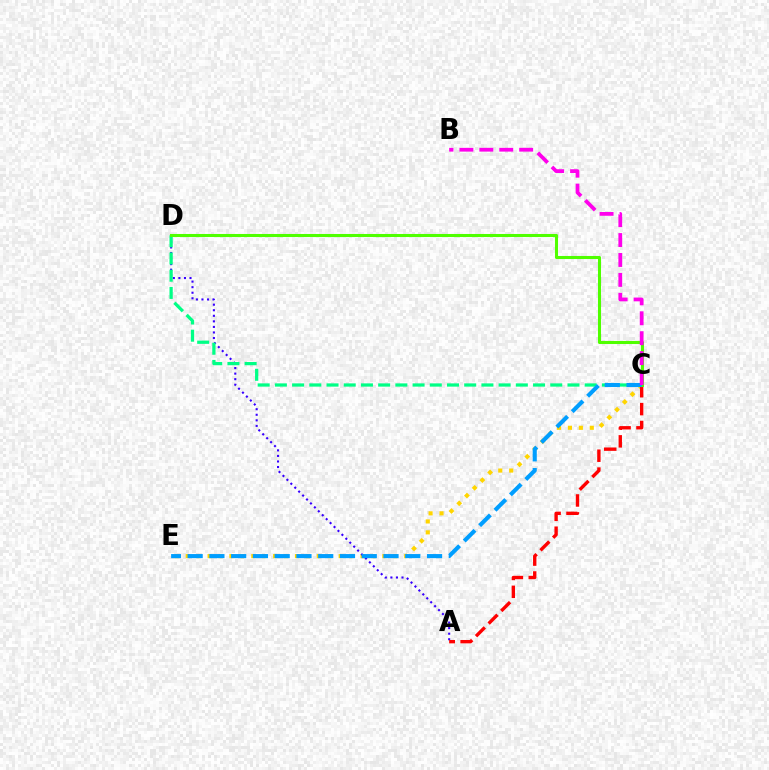{('C', 'E'): [{'color': '#ffd500', 'line_style': 'dotted', 'thickness': 2.97}, {'color': '#009eff', 'line_style': 'dashed', 'thickness': 2.96}], ('A', 'D'): [{'color': '#3700ff', 'line_style': 'dotted', 'thickness': 1.51}], ('A', 'C'): [{'color': '#ff0000', 'line_style': 'dashed', 'thickness': 2.43}], ('C', 'D'): [{'color': '#00ff86', 'line_style': 'dashed', 'thickness': 2.34}, {'color': '#4fff00', 'line_style': 'solid', 'thickness': 2.2}], ('B', 'C'): [{'color': '#ff00ed', 'line_style': 'dashed', 'thickness': 2.71}]}